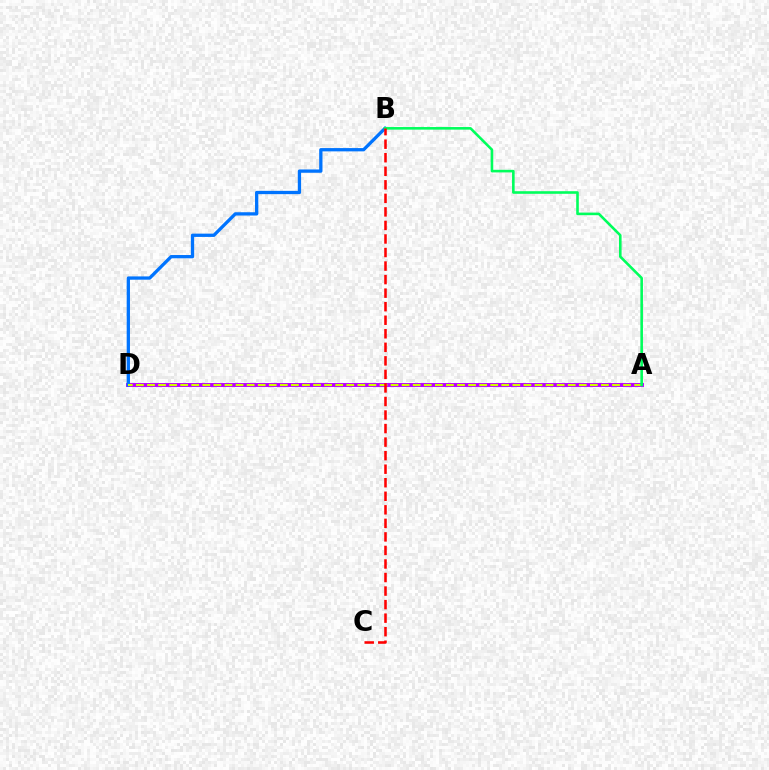{('A', 'D'): [{'color': '#b900ff', 'line_style': 'solid', 'thickness': 2.82}, {'color': '#d1ff00', 'line_style': 'dashed', 'thickness': 1.5}], ('B', 'D'): [{'color': '#0074ff', 'line_style': 'solid', 'thickness': 2.37}], ('A', 'B'): [{'color': '#00ff5c', 'line_style': 'solid', 'thickness': 1.87}], ('B', 'C'): [{'color': '#ff0000', 'line_style': 'dashed', 'thickness': 1.84}]}